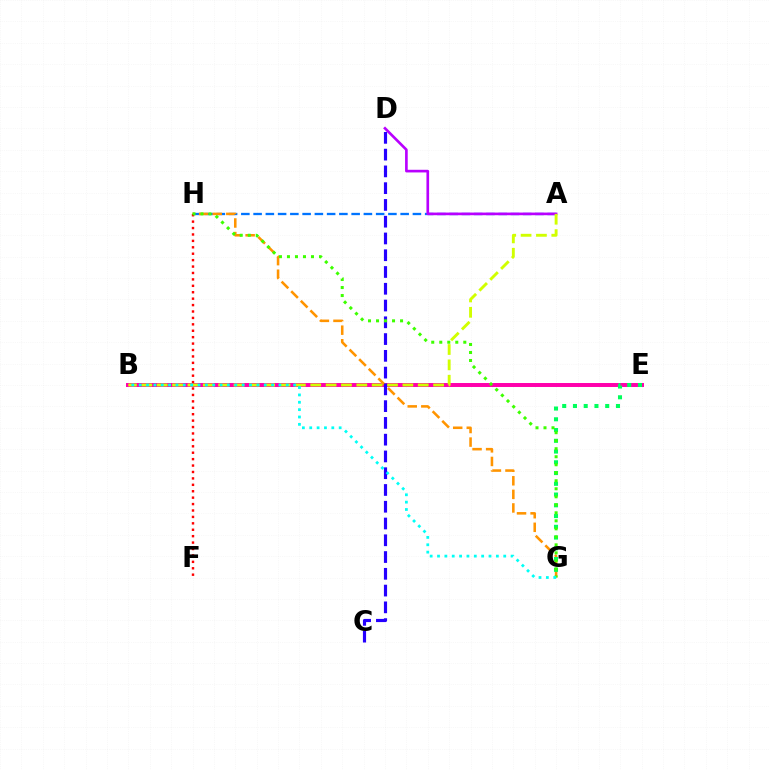{('A', 'H'): [{'color': '#0074ff', 'line_style': 'dashed', 'thickness': 1.66}], ('B', 'E'): [{'color': '#ff00ac', 'line_style': 'solid', 'thickness': 2.86}], ('A', 'D'): [{'color': '#b900ff', 'line_style': 'solid', 'thickness': 1.91}], ('G', 'H'): [{'color': '#ff9400', 'line_style': 'dashed', 'thickness': 1.84}, {'color': '#3dff00', 'line_style': 'dotted', 'thickness': 2.18}], ('F', 'H'): [{'color': '#ff0000', 'line_style': 'dotted', 'thickness': 1.74}], ('A', 'B'): [{'color': '#d1ff00', 'line_style': 'dashed', 'thickness': 2.09}], ('C', 'D'): [{'color': '#2500ff', 'line_style': 'dashed', 'thickness': 2.28}], ('E', 'G'): [{'color': '#00ff5c', 'line_style': 'dotted', 'thickness': 2.92}], ('B', 'G'): [{'color': '#00fff6', 'line_style': 'dotted', 'thickness': 2.0}]}